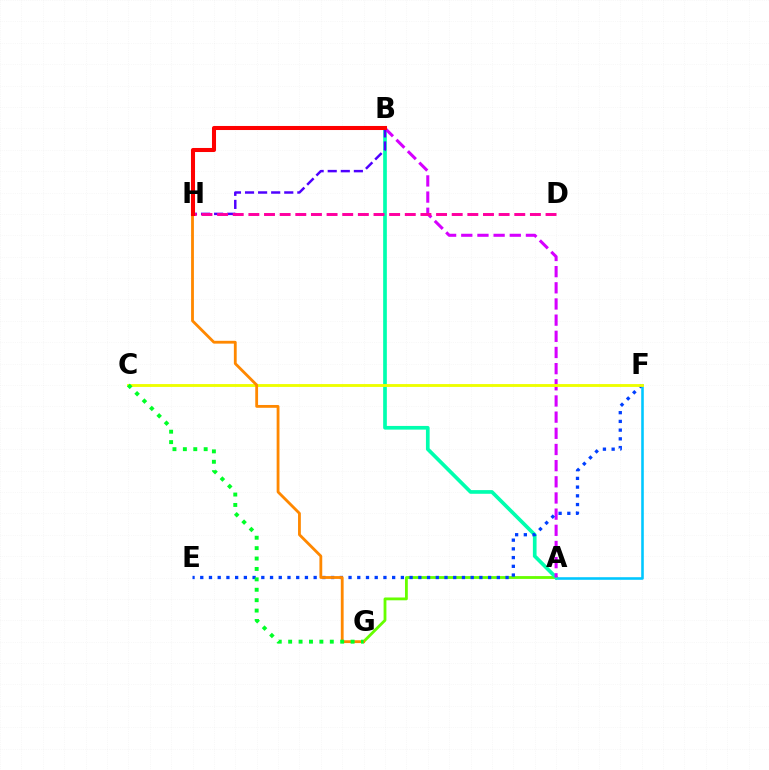{('A', 'F'): [{'color': '#00c7ff', 'line_style': 'solid', 'thickness': 1.86}], ('A', 'G'): [{'color': '#66ff00', 'line_style': 'solid', 'thickness': 2.03}], ('A', 'B'): [{'color': '#00ffaf', 'line_style': 'solid', 'thickness': 2.65}, {'color': '#d600ff', 'line_style': 'dashed', 'thickness': 2.2}], ('E', 'F'): [{'color': '#003fff', 'line_style': 'dotted', 'thickness': 2.37}], ('B', 'H'): [{'color': '#4f00ff', 'line_style': 'dashed', 'thickness': 1.78}, {'color': '#ff0000', 'line_style': 'solid', 'thickness': 2.92}], ('C', 'F'): [{'color': '#eeff00', 'line_style': 'solid', 'thickness': 2.06}], ('D', 'H'): [{'color': '#ff00a0', 'line_style': 'dashed', 'thickness': 2.12}], ('G', 'H'): [{'color': '#ff8800', 'line_style': 'solid', 'thickness': 2.03}], ('C', 'G'): [{'color': '#00ff27', 'line_style': 'dotted', 'thickness': 2.83}]}